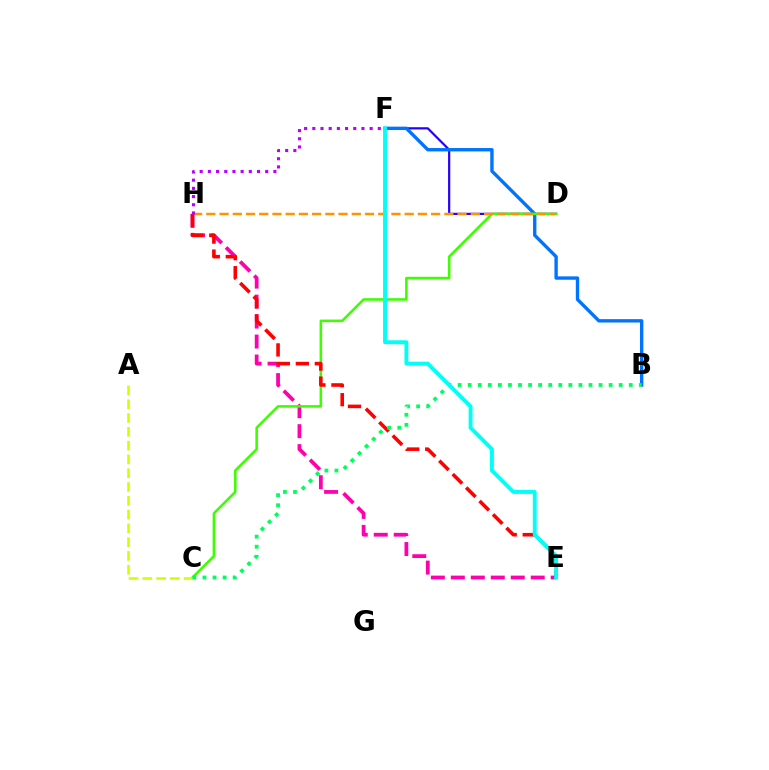{('D', 'F'): [{'color': '#2500ff', 'line_style': 'solid', 'thickness': 1.59}], ('B', 'F'): [{'color': '#0074ff', 'line_style': 'solid', 'thickness': 2.43}], ('E', 'H'): [{'color': '#ff00ac', 'line_style': 'dashed', 'thickness': 2.71}, {'color': '#ff0000', 'line_style': 'dashed', 'thickness': 2.58}], ('C', 'D'): [{'color': '#3dff00', 'line_style': 'solid', 'thickness': 1.84}], ('A', 'C'): [{'color': '#d1ff00', 'line_style': 'dashed', 'thickness': 1.87}], ('D', 'H'): [{'color': '#ff9400', 'line_style': 'dashed', 'thickness': 1.8}], ('F', 'H'): [{'color': '#b900ff', 'line_style': 'dotted', 'thickness': 2.23}], ('B', 'C'): [{'color': '#00ff5c', 'line_style': 'dotted', 'thickness': 2.74}], ('E', 'F'): [{'color': '#00fff6', 'line_style': 'solid', 'thickness': 2.8}]}